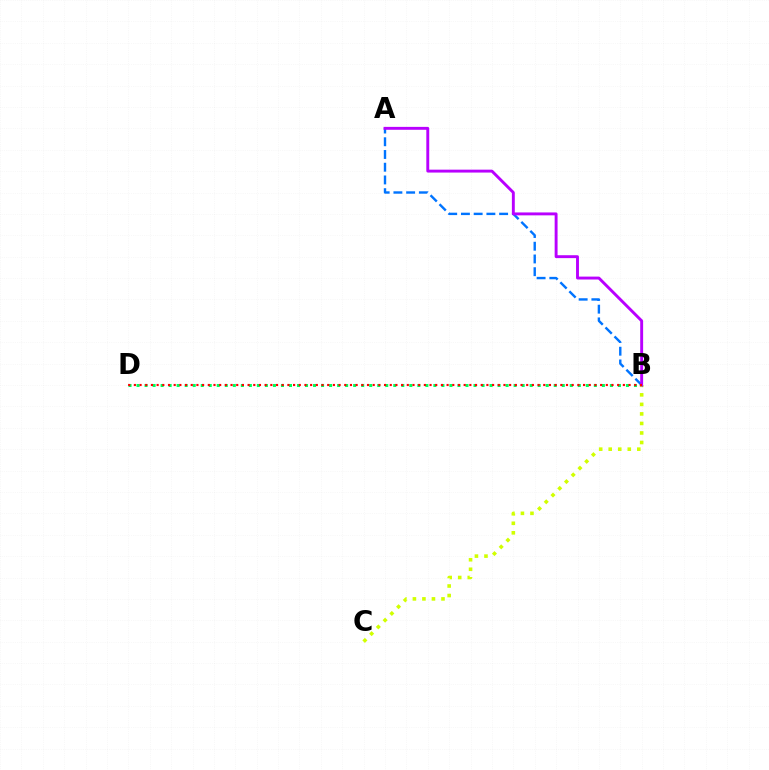{('A', 'B'): [{'color': '#0074ff', 'line_style': 'dashed', 'thickness': 1.73}, {'color': '#b900ff', 'line_style': 'solid', 'thickness': 2.09}], ('B', 'C'): [{'color': '#d1ff00', 'line_style': 'dotted', 'thickness': 2.59}], ('B', 'D'): [{'color': '#00ff5c', 'line_style': 'dotted', 'thickness': 2.18}, {'color': '#ff0000', 'line_style': 'dotted', 'thickness': 1.54}]}